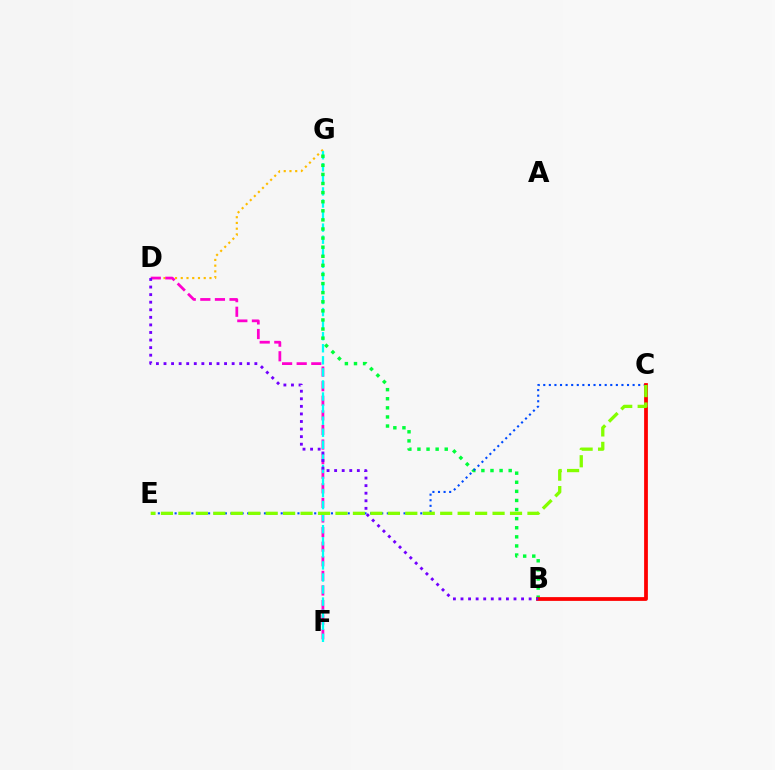{('D', 'G'): [{'color': '#ffbd00', 'line_style': 'dotted', 'thickness': 1.56}], ('D', 'F'): [{'color': '#ff00cf', 'line_style': 'dashed', 'thickness': 1.98}], ('F', 'G'): [{'color': '#00fff6', 'line_style': 'dashed', 'thickness': 1.64}], ('B', 'G'): [{'color': '#00ff39', 'line_style': 'dotted', 'thickness': 2.47}], ('C', 'E'): [{'color': '#004bff', 'line_style': 'dotted', 'thickness': 1.52}, {'color': '#84ff00', 'line_style': 'dashed', 'thickness': 2.37}], ('B', 'C'): [{'color': '#ff0000', 'line_style': 'solid', 'thickness': 2.71}], ('B', 'D'): [{'color': '#7200ff', 'line_style': 'dotted', 'thickness': 2.06}]}